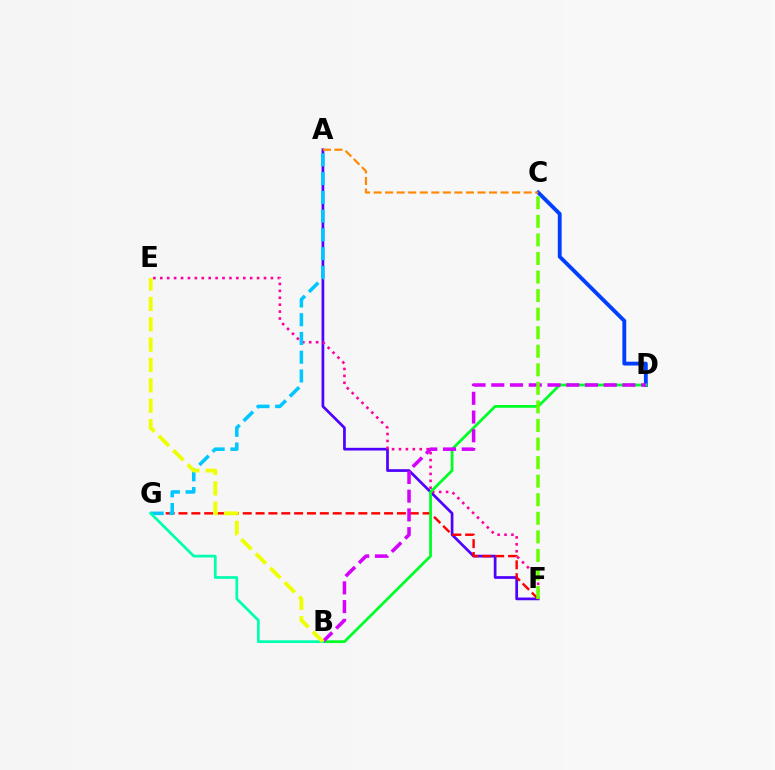{('A', 'F'): [{'color': '#4f00ff', 'line_style': 'solid', 'thickness': 1.96}], ('C', 'D'): [{'color': '#003fff', 'line_style': 'solid', 'thickness': 2.77}], ('E', 'F'): [{'color': '#ff00a0', 'line_style': 'dotted', 'thickness': 1.88}], ('F', 'G'): [{'color': '#ff0000', 'line_style': 'dashed', 'thickness': 1.75}], ('A', 'G'): [{'color': '#00c7ff', 'line_style': 'dashed', 'thickness': 2.55}], ('B', 'D'): [{'color': '#00ff27', 'line_style': 'solid', 'thickness': 2.0}, {'color': '#d600ff', 'line_style': 'dashed', 'thickness': 2.55}], ('A', 'C'): [{'color': '#ff8800', 'line_style': 'dashed', 'thickness': 1.57}], ('B', 'G'): [{'color': '#00ffaf', 'line_style': 'solid', 'thickness': 1.97}], ('B', 'E'): [{'color': '#eeff00', 'line_style': 'dashed', 'thickness': 2.77}], ('C', 'F'): [{'color': '#66ff00', 'line_style': 'dashed', 'thickness': 2.52}]}